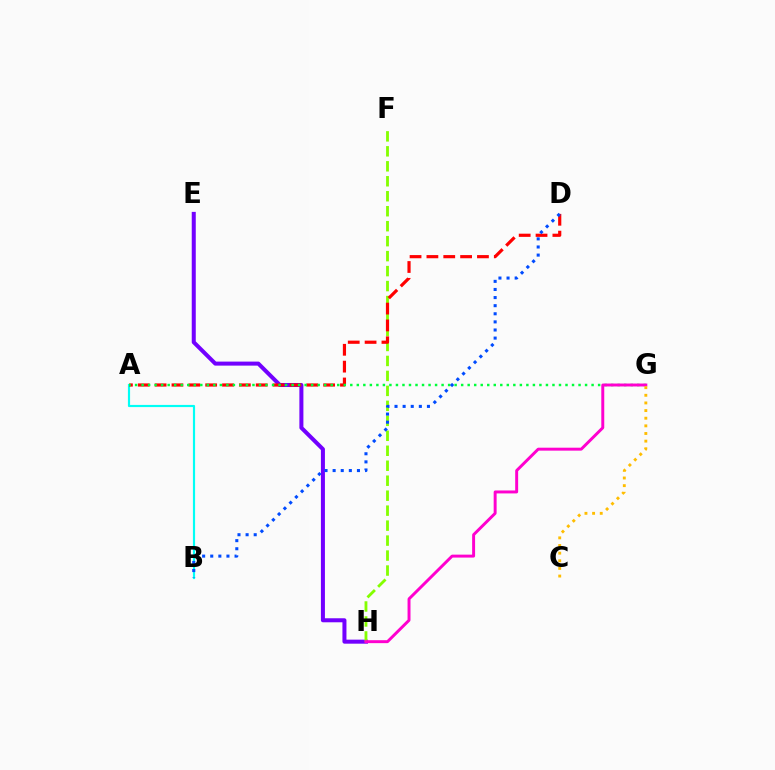{('A', 'B'): [{'color': '#00fff6', 'line_style': 'solid', 'thickness': 1.57}], ('E', 'H'): [{'color': '#7200ff', 'line_style': 'solid', 'thickness': 2.9}], ('F', 'H'): [{'color': '#84ff00', 'line_style': 'dashed', 'thickness': 2.03}], ('A', 'D'): [{'color': '#ff0000', 'line_style': 'dashed', 'thickness': 2.29}], ('A', 'G'): [{'color': '#00ff39', 'line_style': 'dotted', 'thickness': 1.77}], ('G', 'H'): [{'color': '#ff00cf', 'line_style': 'solid', 'thickness': 2.12}], ('C', 'G'): [{'color': '#ffbd00', 'line_style': 'dotted', 'thickness': 2.08}], ('B', 'D'): [{'color': '#004bff', 'line_style': 'dotted', 'thickness': 2.2}]}